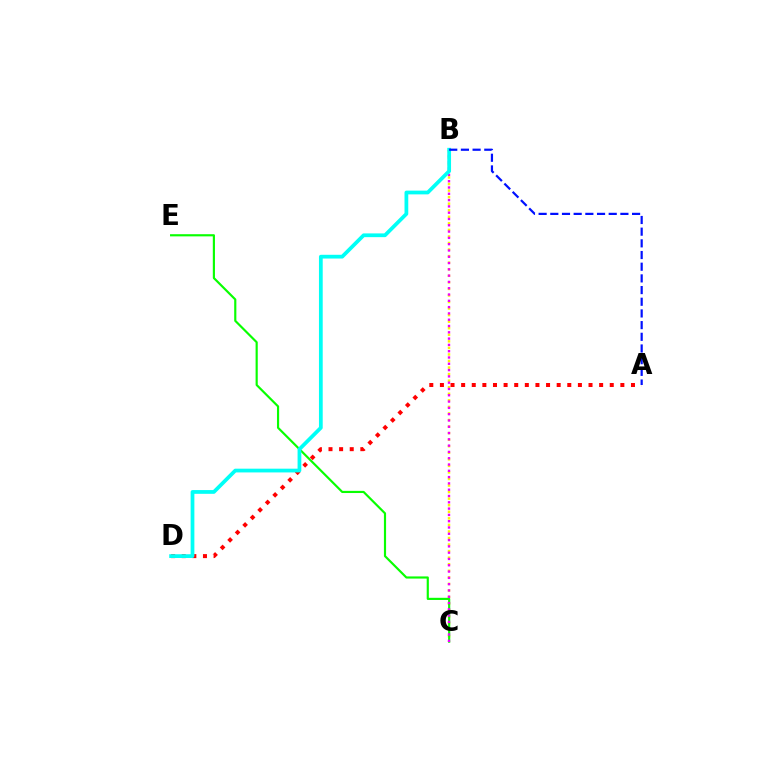{('B', 'C'): [{'color': '#fcf500', 'line_style': 'dotted', 'thickness': 1.78}, {'color': '#ee00ff', 'line_style': 'dotted', 'thickness': 1.71}], ('C', 'E'): [{'color': '#08ff00', 'line_style': 'solid', 'thickness': 1.56}], ('A', 'D'): [{'color': '#ff0000', 'line_style': 'dotted', 'thickness': 2.88}], ('B', 'D'): [{'color': '#00fff6', 'line_style': 'solid', 'thickness': 2.7}], ('A', 'B'): [{'color': '#0010ff', 'line_style': 'dashed', 'thickness': 1.59}]}